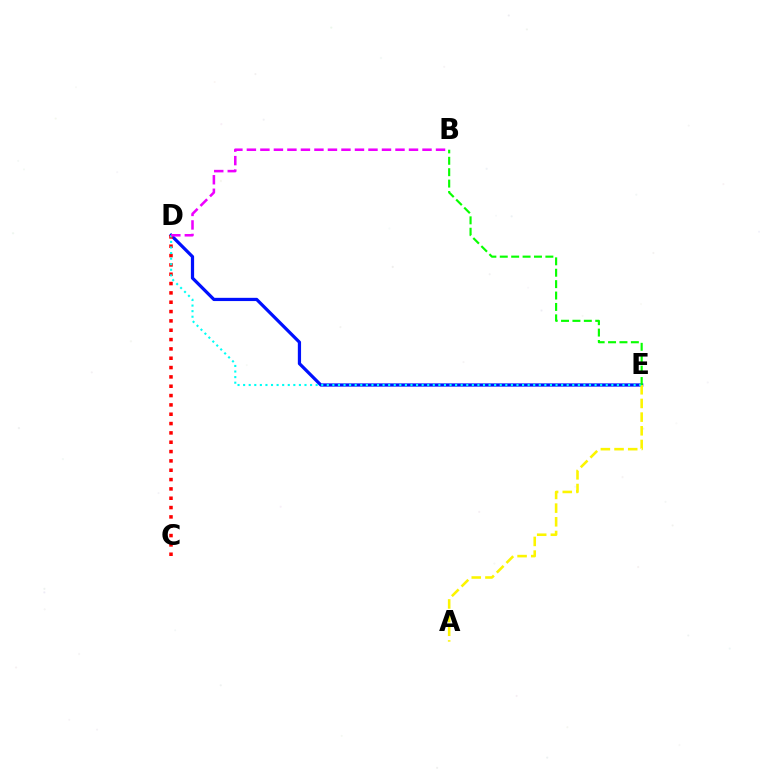{('D', 'E'): [{'color': '#0010ff', 'line_style': 'solid', 'thickness': 2.32}, {'color': '#00fff6', 'line_style': 'dotted', 'thickness': 1.52}], ('C', 'D'): [{'color': '#ff0000', 'line_style': 'dotted', 'thickness': 2.54}], ('A', 'E'): [{'color': '#fcf500', 'line_style': 'dashed', 'thickness': 1.86}], ('B', 'E'): [{'color': '#08ff00', 'line_style': 'dashed', 'thickness': 1.55}], ('B', 'D'): [{'color': '#ee00ff', 'line_style': 'dashed', 'thickness': 1.84}]}